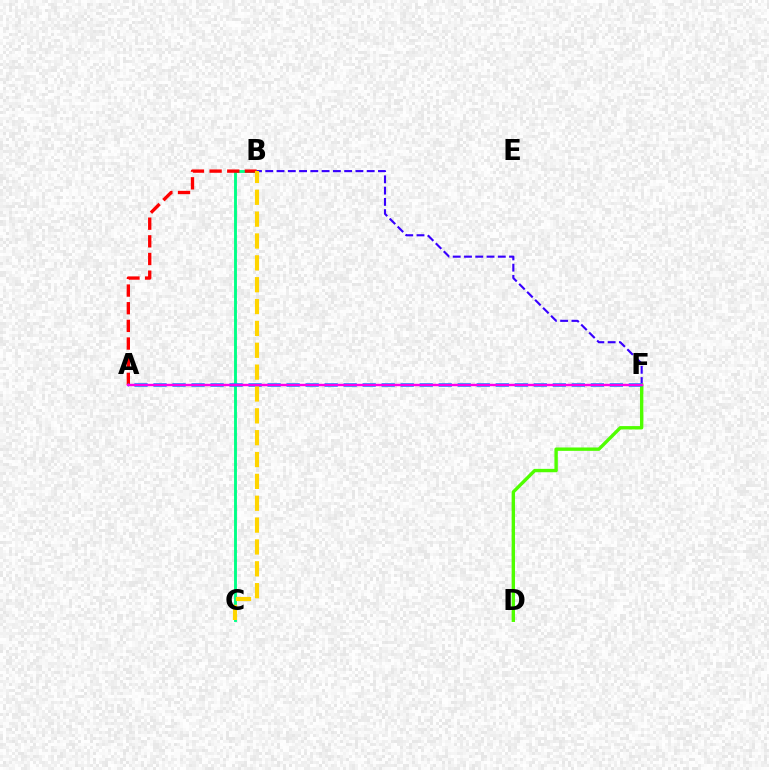{('B', 'C'): [{'color': '#00ff86', 'line_style': 'solid', 'thickness': 2.07}, {'color': '#ffd500', 'line_style': 'dashed', 'thickness': 2.97}], ('B', 'F'): [{'color': '#3700ff', 'line_style': 'dashed', 'thickness': 1.53}], ('D', 'F'): [{'color': '#4fff00', 'line_style': 'solid', 'thickness': 2.43}], ('A', 'B'): [{'color': '#ff0000', 'line_style': 'dashed', 'thickness': 2.4}], ('A', 'F'): [{'color': '#009eff', 'line_style': 'dashed', 'thickness': 2.58}, {'color': '#ff00ed', 'line_style': 'solid', 'thickness': 1.73}]}